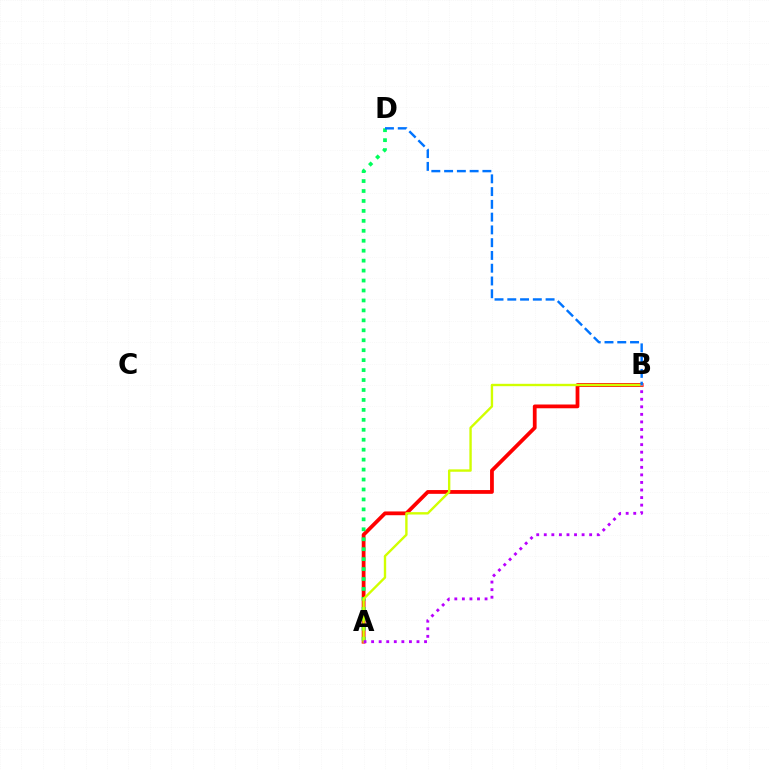{('A', 'B'): [{'color': '#ff0000', 'line_style': 'solid', 'thickness': 2.72}, {'color': '#d1ff00', 'line_style': 'solid', 'thickness': 1.71}, {'color': '#b900ff', 'line_style': 'dotted', 'thickness': 2.05}], ('A', 'D'): [{'color': '#00ff5c', 'line_style': 'dotted', 'thickness': 2.7}], ('B', 'D'): [{'color': '#0074ff', 'line_style': 'dashed', 'thickness': 1.73}]}